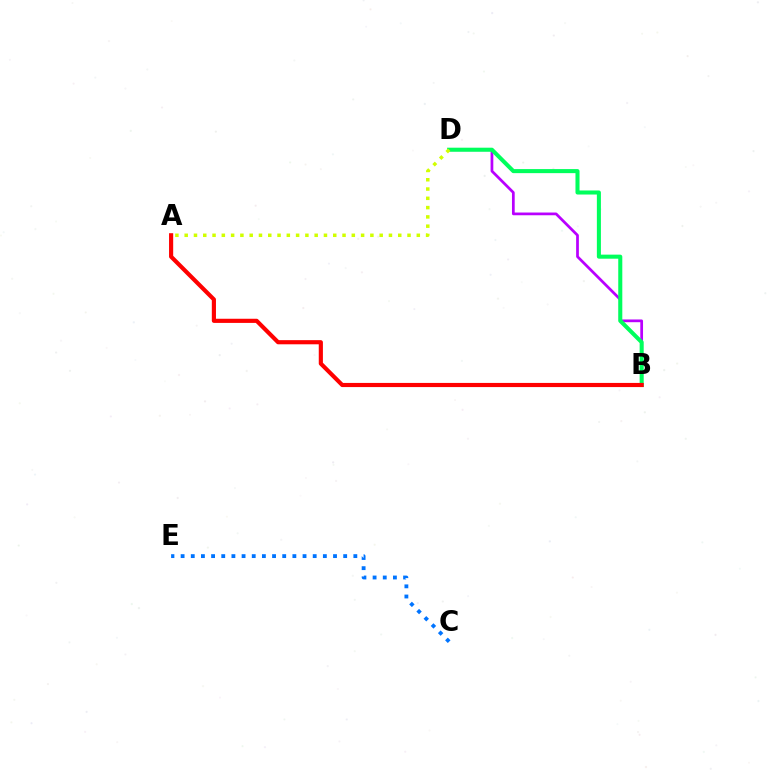{('B', 'D'): [{'color': '#b900ff', 'line_style': 'solid', 'thickness': 1.97}, {'color': '#00ff5c', 'line_style': 'solid', 'thickness': 2.92}], ('A', 'D'): [{'color': '#d1ff00', 'line_style': 'dotted', 'thickness': 2.52}], ('A', 'B'): [{'color': '#ff0000', 'line_style': 'solid', 'thickness': 2.99}], ('C', 'E'): [{'color': '#0074ff', 'line_style': 'dotted', 'thickness': 2.76}]}